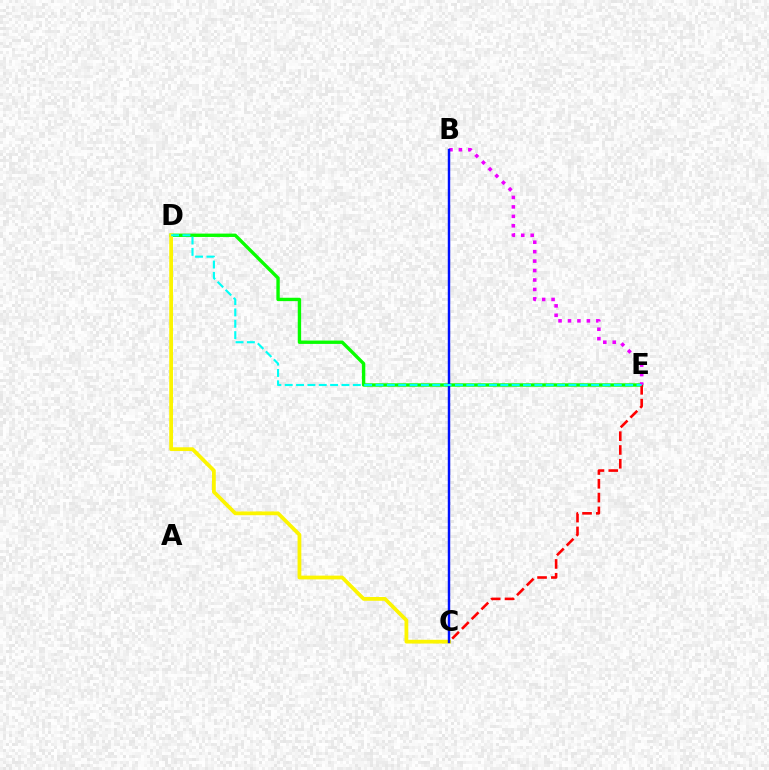{('D', 'E'): [{'color': '#08ff00', 'line_style': 'solid', 'thickness': 2.43}, {'color': '#00fff6', 'line_style': 'dashed', 'thickness': 1.54}], ('C', 'D'): [{'color': '#fcf500', 'line_style': 'solid', 'thickness': 2.71}], ('B', 'E'): [{'color': '#ee00ff', 'line_style': 'dotted', 'thickness': 2.57}], ('B', 'C'): [{'color': '#0010ff', 'line_style': 'solid', 'thickness': 1.76}], ('C', 'E'): [{'color': '#ff0000', 'line_style': 'dashed', 'thickness': 1.87}]}